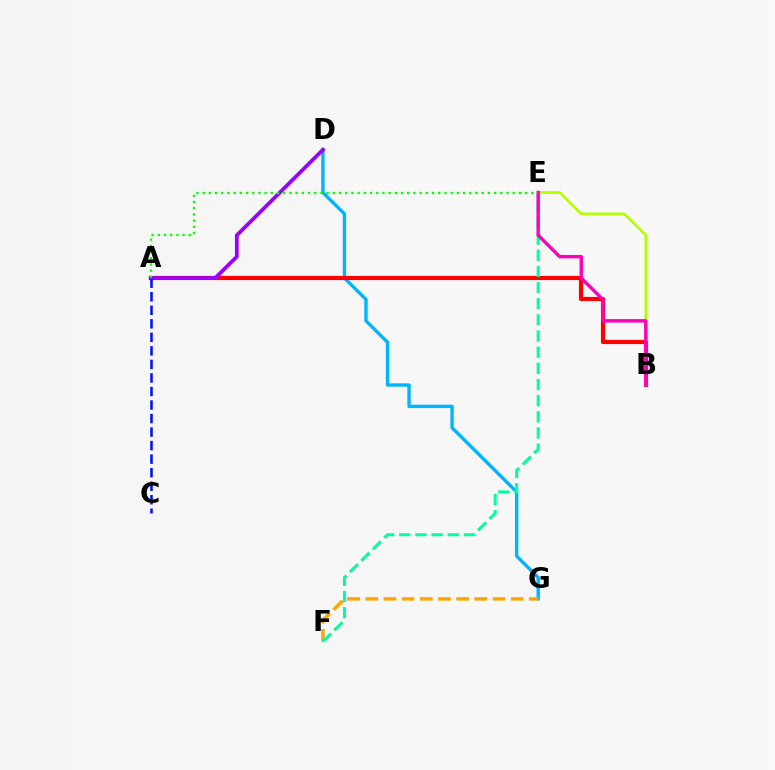{('D', 'G'): [{'color': '#00b5ff', 'line_style': 'solid', 'thickness': 2.43}], ('A', 'B'): [{'color': '#ff0000', 'line_style': 'solid', 'thickness': 2.99}], ('A', 'D'): [{'color': '#9b00ff', 'line_style': 'solid', 'thickness': 2.71}], ('F', 'G'): [{'color': '#ffa500', 'line_style': 'dashed', 'thickness': 2.47}], ('E', 'F'): [{'color': '#00ff9d', 'line_style': 'dashed', 'thickness': 2.19}], ('A', 'C'): [{'color': '#0010ff', 'line_style': 'dashed', 'thickness': 1.84}], ('B', 'E'): [{'color': '#b3ff00', 'line_style': 'solid', 'thickness': 1.9}, {'color': '#ff00bd', 'line_style': 'solid', 'thickness': 2.47}], ('A', 'E'): [{'color': '#08ff00', 'line_style': 'dotted', 'thickness': 1.68}]}